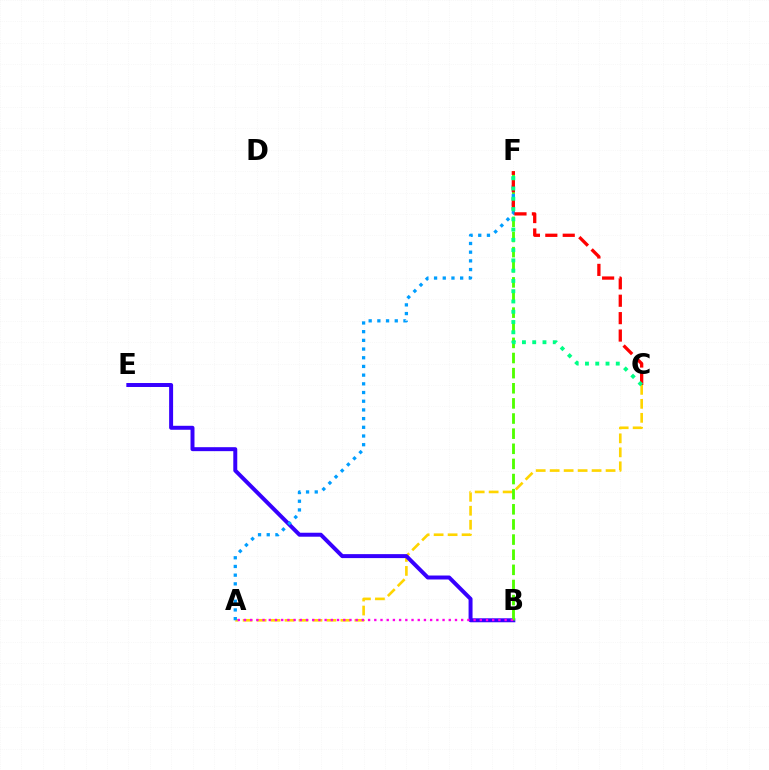{('A', 'C'): [{'color': '#ffd500', 'line_style': 'dashed', 'thickness': 1.9}], ('B', 'E'): [{'color': '#3700ff', 'line_style': 'solid', 'thickness': 2.86}], ('B', 'F'): [{'color': '#4fff00', 'line_style': 'dashed', 'thickness': 2.06}], ('A', 'F'): [{'color': '#009eff', 'line_style': 'dotted', 'thickness': 2.36}], ('A', 'B'): [{'color': '#ff00ed', 'line_style': 'dotted', 'thickness': 1.69}], ('C', 'F'): [{'color': '#ff0000', 'line_style': 'dashed', 'thickness': 2.37}, {'color': '#00ff86', 'line_style': 'dotted', 'thickness': 2.79}]}